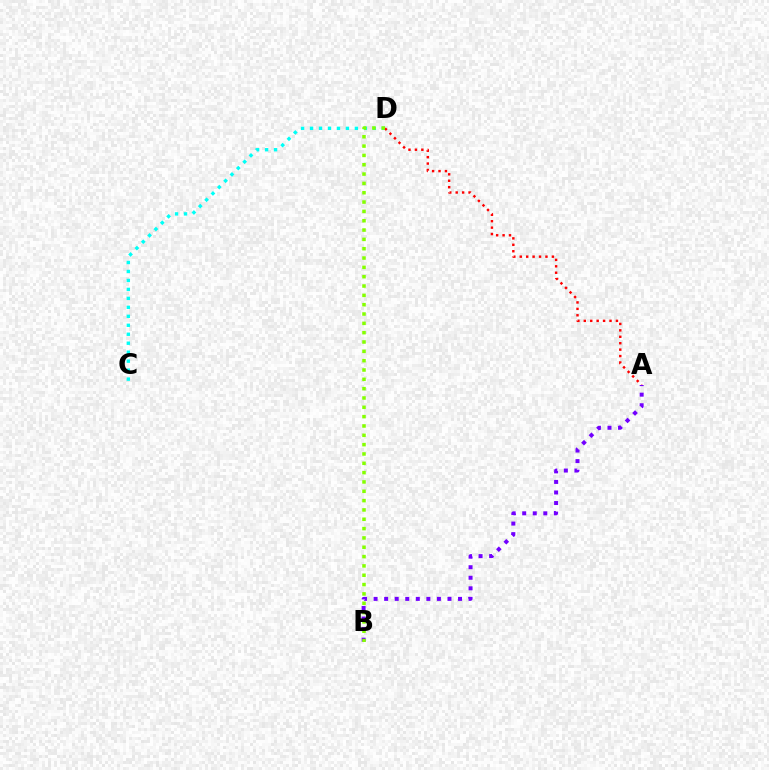{('C', 'D'): [{'color': '#00fff6', 'line_style': 'dotted', 'thickness': 2.44}], ('A', 'D'): [{'color': '#ff0000', 'line_style': 'dotted', 'thickness': 1.75}], ('A', 'B'): [{'color': '#7200ff', 'line_style': 'dotted', 'thickness': 2.87}], ('B', 'D'): [{'color': '#84ff00', 'line_style': 'dotted', 'thickness': 2.53}]}